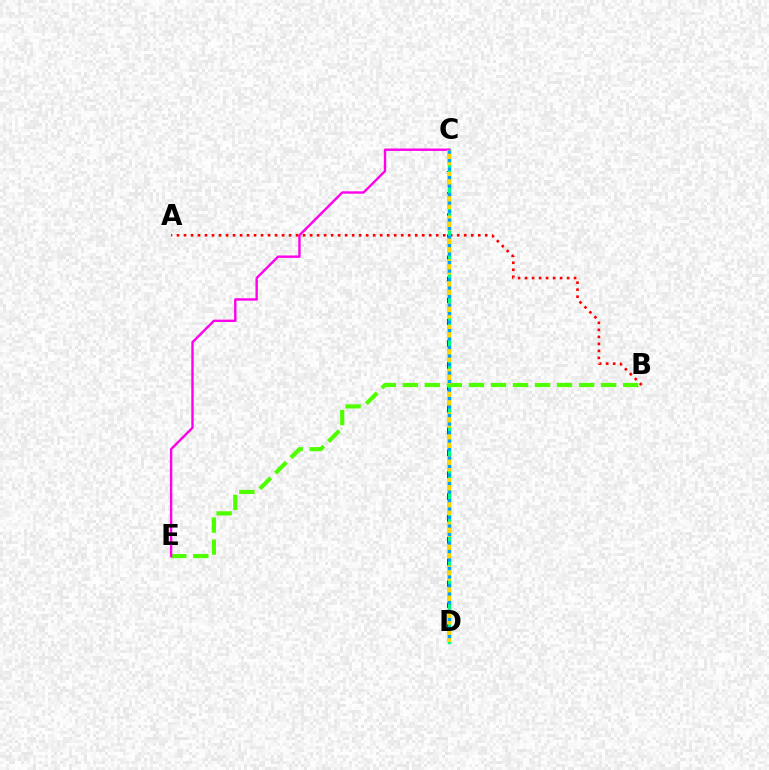{('C', 'D'): [{'color': '#3700ff', 'line_style': 'dashed', 'thickness': 2.87}, {'color': '#00ff86', 'line_style': 'solid', 'thickness': 2.44}, {'color': '#ffd500', 'line_style': 'dashed', 'thickness': 2.97}, {'color': '#009eff', 'line_style': 'dotted', 'thickness': 2.31}], ('A', 'B'): [{'color': '#ff0000', 'line_style': 'dotted', 'thickness': 1.9}], ('B', 'E'): [{'color': '#4fff00', 'line_style': 'dashed', 'thickness': 2.99}], ('C', 'E'): [{'color': '#ff00ed', 'line_style': 'solid', 'thickness': 1.73}]}